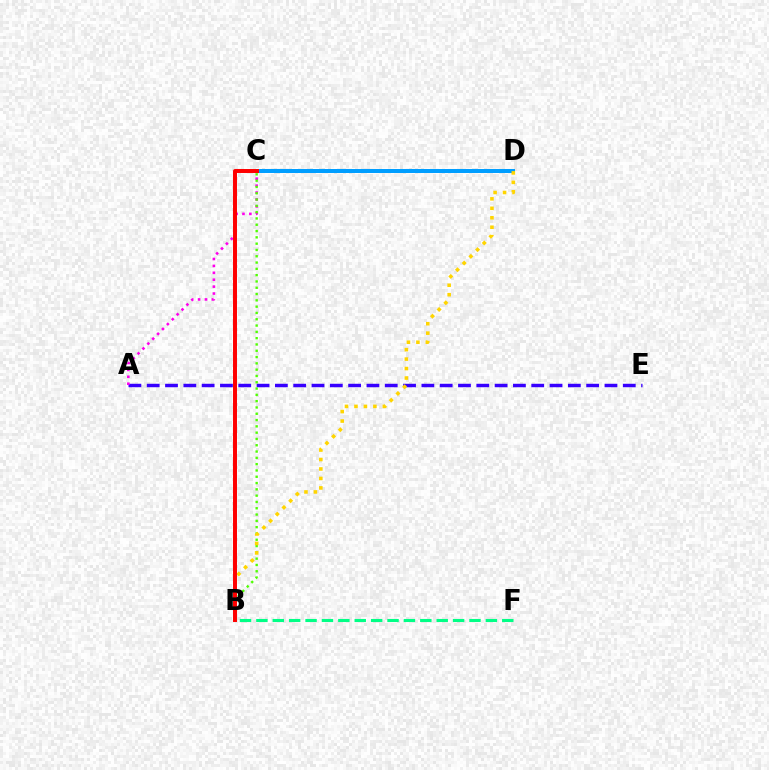{('C', 'D'): [{'color': '#009eff', 'line_style': 'solid', 'thickness': 2.88}], ('A', 'E'): [{'color': '#3700ff', 'line_style': 'dashed', 'thickness': 2.49}], ('A', 'C'): [{'color': '#ff00ed', 'line_style': 'dotted', 'thickness': 1.88}], ('B', 'C'): [{'color': '#4fff00', 'line_style': 'dotted', 'thickness': 1.71}, {'color': '#ff0000', 'line_style': 'solid', 'thickness': 2.86}], ('B', 'D'): [{'color': '#ffd500', 'line_style': 'dotted', 'thickness': 2.57}], ('B', 'F'): [{'color': '#00ff86', 'line_style': 'dashed', 'thickness': 2.23}]}